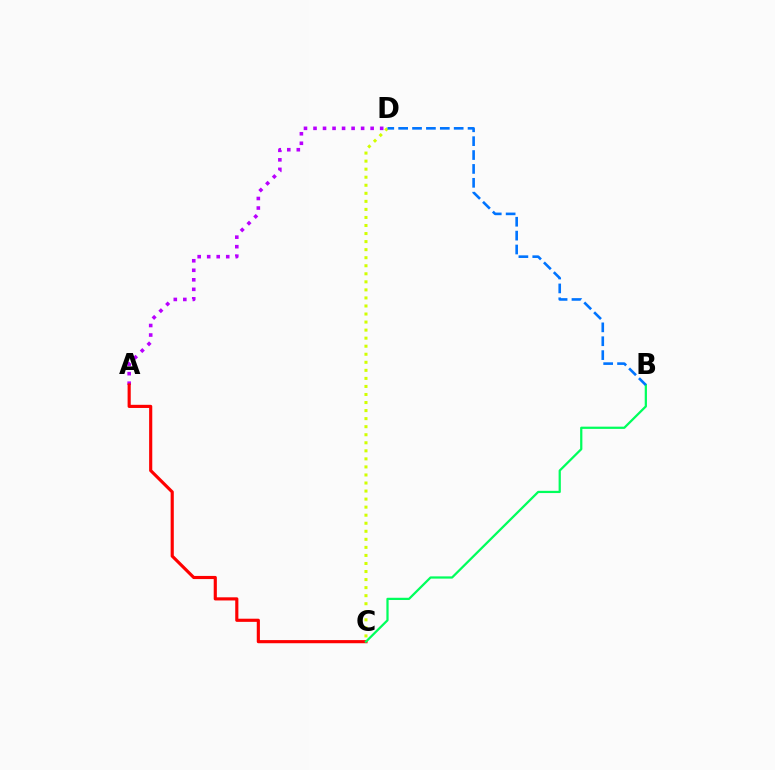{('A', 'D'): [{'color': '#b900ff', 'line_style': 'dotted', 'thickness': 2.59}], ('C', 'D'): [{'color': '#d1ff00', 'line_style': 'dotted', 'thickness': 2.19}], ('A', 'C'): [{'color': '#ff0000', 'line_style': 'solid', 'thickness': 2.26}], ('B', 'C'): [{'color': '#00ff5c', 'line_style': 'solid', 'thickness': 1.61}], ('B', 'D'): [{'color': '#0074ff', 'line_style': 'dashed', 'thickness': 1.89}]}